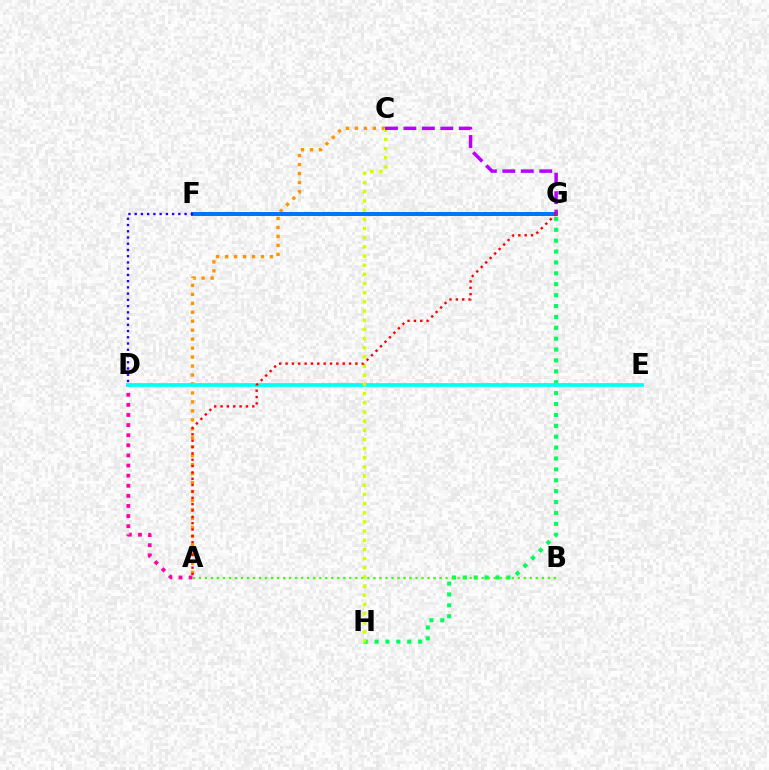{('A', 'D'): [{'color': '#ff00ac', 'line_style': 'dotted', 'thickness': 2.75}], ('G', 'H'): [{'color': '#00ff5c', 'line_style': 'dotted', 'thickness': 2.96}], ('A', 'C'): [{'color': '#ff9400', 'line_style': 'dotted', 'thickness': 2.44}], ('F', 'G'): [{'color': '#0074ff', 'line_style': 'solid', 'thickness': 2.86}], ('D', 'F'): [{'color': '#2500ff', 'line_style': 'dotted', 'thickness': 1.69}], ('D', 'E'): [{'color': '#00fff6', 'line_style': 'solid', 'thickness': 2.7}], ('A', 'B'): [{'color': '#3dff00', 'line_style': 'dotted', 'thickness': 1.63}], ('C', 'H'): [{'color': '#d1ff00', 'line_style': 'dotted', 'thickness': 2.49}], ('C', 'G'): [{'color': '#b900ff', 'line_style': 'dashed', 'thickness': 2.51}], ('A', 'G'): [{'color': '#ff0000', 'line_style': 'dotted', 'thickness': 1.73}]}